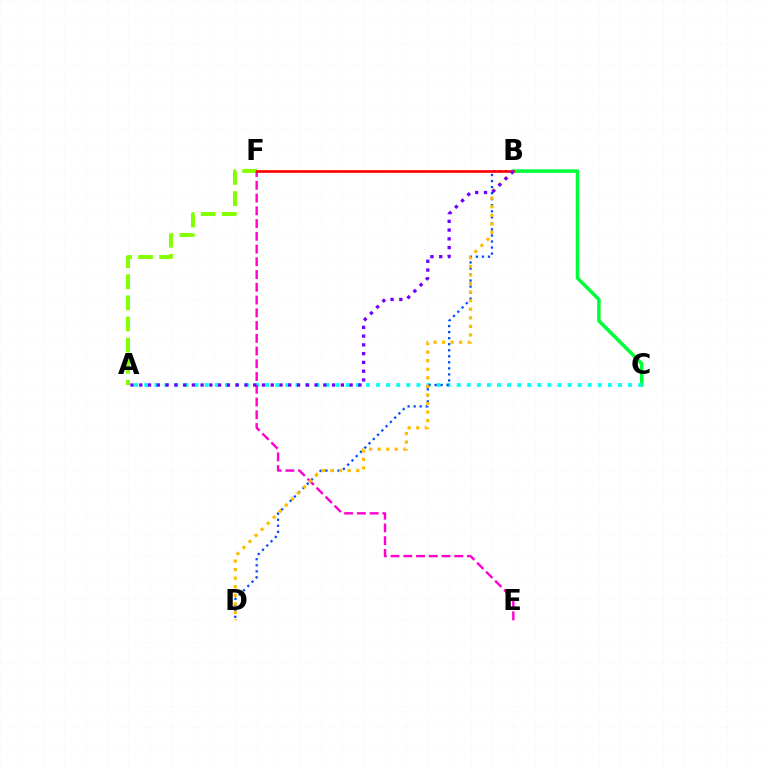{('B', 'C'): [{'color': '#00ff39', 'line_style': 'solid', 'thickness': 2.53}], ('A', 'F'): [{'color': '#84ff00', 'line_style': 'dashed', 'thickness': 2.87}], ('A', 'C'): [{'color': '#00fff6', 'line_style': 'dotted', 'thickness': 2.74}], ('E', 'F'): [{'color': '#ff00cf', 'line_style': 'dashed', 'thickness': 1.73}], ('B', 'D'): [{'color': '#004bff', 'line_style': 'dotted', 'thickness': 1.64}, {'color': '#ffbd00', 'line_style': 'dotted', 'thickness': 2.33}], ('B', 'F'): [{'color': '#ff0000', 'line_style': 'solid', 'thickness': 1.93}], ('A', 'B'): [{'color': '#7200ff', 'line_style': 'dotted', 'thickness': 2.38}]}